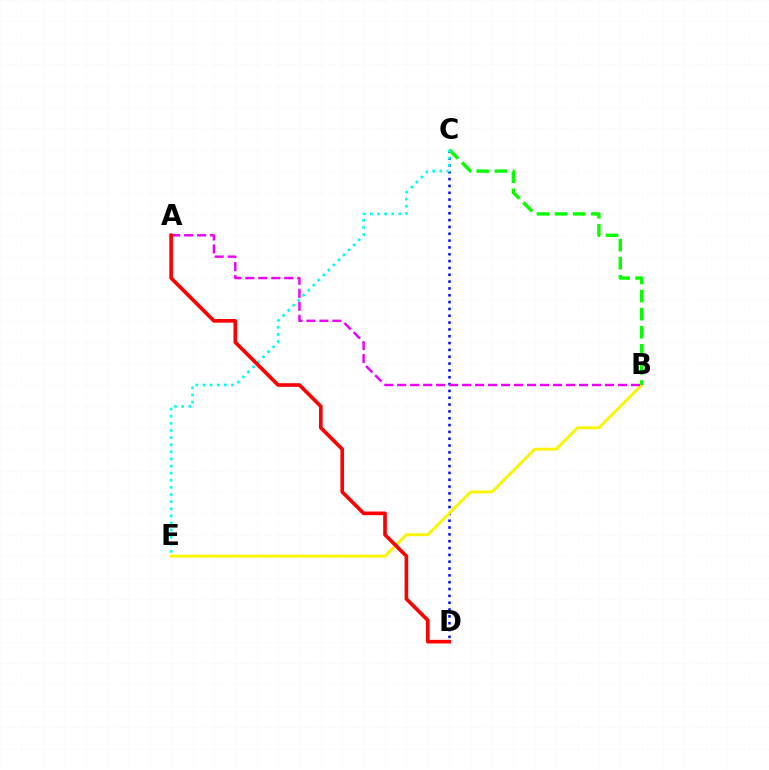{('C', 'D'): [{'color': '#0010ff', 'line_style': 'dotted', 'thickness': 1.86}], ('B', 'E'): [{'color': '#fcf500', 'line_style': 'solid', 'thickness': 2.1}], ('B', 'C'): [{'color': '#08ff00', 'line_style': 'dashed', 'thickness': 2.46}], ('C', 'E'): [{'color': '#00fff6', 'line_style': 'dotted', 'thickness': 1.93}], ('A', 'B'): [{'color': '#ee00ff', 'line_style': 'dashed', 'thickness': 1.76}], ('A', 'D'): [{'color': '#ff0000', 'line_style': 'solid', 'thickness': 2.62}]}